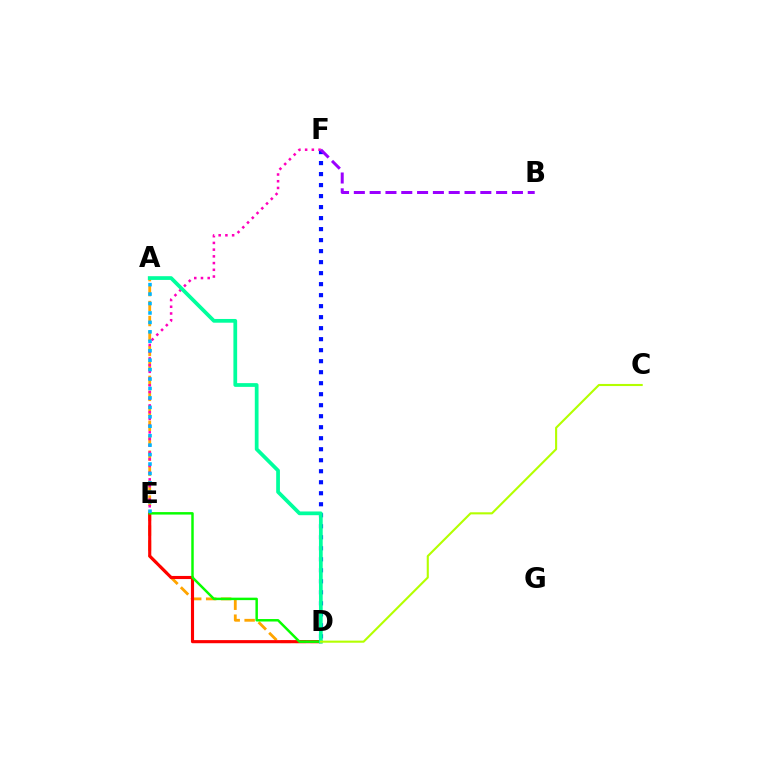{('A', 'D'): [{'color': '#ffa500', 'line_style': 'dashed', 'thickness': 2.03}, {'color': '#00ff9d', 'line_style': 'solid', 'thickness': 2.69}], ('D', 'E'): [{'color': '#ff0000', 'line_style': 'solid', 'thickness': 2.24}, {'color': '#08ff00', 'line_style': 'solid', 'thickness': 1.78}], ('D', 'F'): [{'color': '#0010ff', 'line_style': 'dotted', 'thickness': 2.99}], ('E', 'F'): [{'color': '#ff00bd', 'line_style': 'dotted', 'thickness': 1.83}], ('B', 'F'): [{'color': '#9b00ff', 'line_style': 'dashed', 'thickness': 2.15}], ('C', 'D'): [{'color': '#b3ff00', 'line_style': 'solid', 'thickness': 1.52}], ('A', 'E'): [{'color': '#00b5ff', 'line_style': 'dotted', 'thickness': 2.57}]}